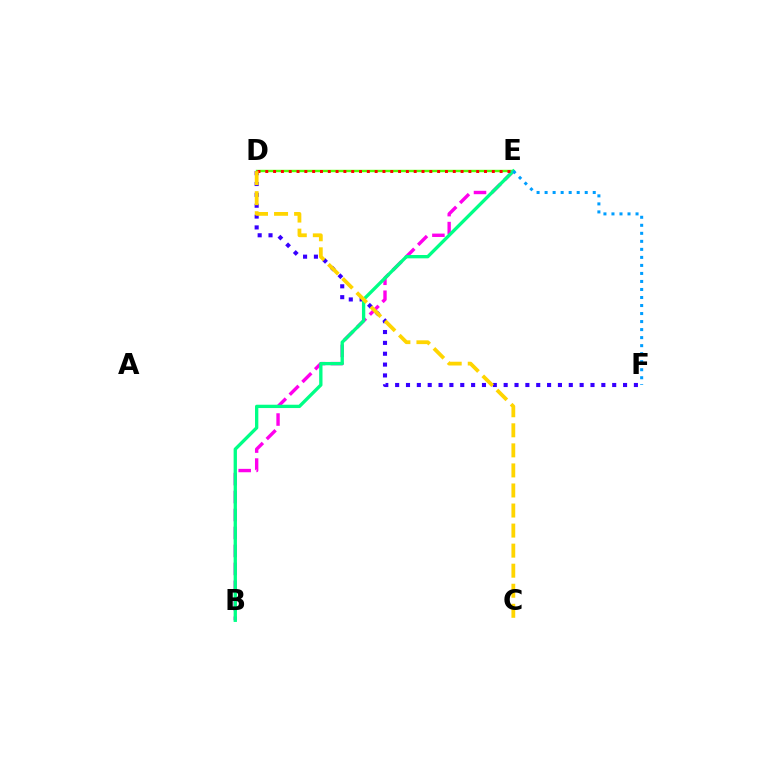{('D', 'E'): [{'color': '#4fff00', 'line_style': 'solid', 'thickness': 1.72}, {'color': '#ff0000', 'line_style': 'dotted', 'thickness': 2.12}], ('B', 'E'): [{'color': '#ff00ed', 'line_style': 'dashed', 'thickness': 2.44}, {'color': '#00ff86', 'line_style': 'solid', 'thickness': 2.4}], ('D', 'F'): [{'color': '#3700ff', 'line_style': 'dotted', 'thickness': 2.95}], ('C', 'D'): [{'color': '#ffd500', 'line_style': 'dashed', 'thickness': 2.72}], ('E', 'F'): [{'color': '#009eff', 'line_style': 'dotted', 'thickness': 2.18}]}